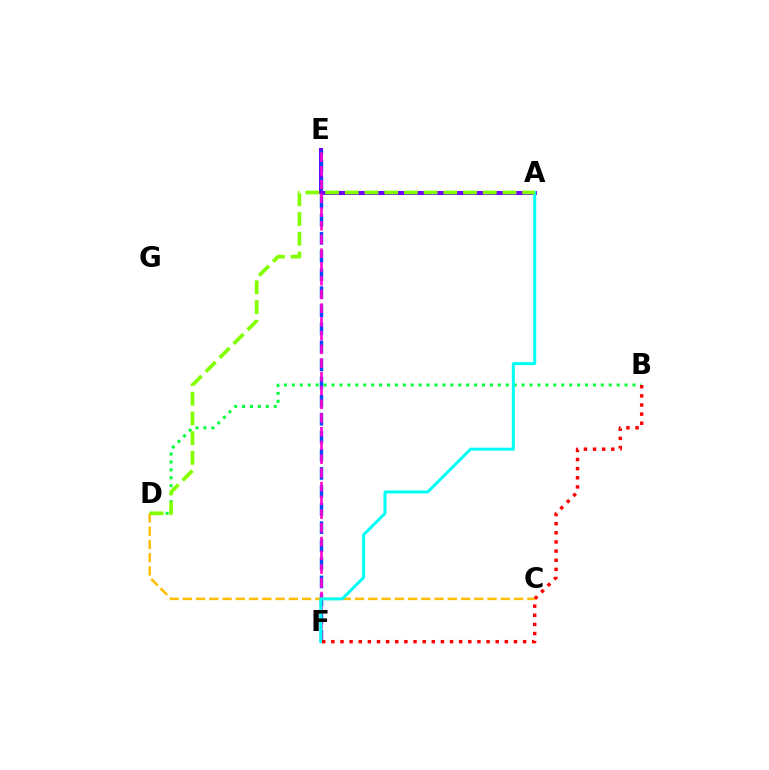{('A', 'E'): [{'color': '#7200ff', 'line_style': 'solid', 'thickness': 2.89}], ('E', 'F'): [{'color': '#004bff', 'line_style': 'dashed', 'thickness': 2.46}, {'color': '#ff00cf', 'line_style': 'dashed', 'thickness': 1.87}], ('B', 'D'): [{'color': '#00ff39', 'line_style': 'dotted', 'thickness': 2.15}], ('C', 'D'): [{'color': '#ffbd00', 'line_style': 'dashed', 'thickness': 1.8}], ('A', 'F'): [{'color': '#00fff6', 'line_style': 'solid', 'thickness': 2.16}], ('A', 'D'): [{'color': '#84ff00', 'line_style': 'dashed', 'thickness': 2.68}], ('B', 'F'): [{'color': '#ff0000', 'line_style': 'dotted', 'thickness': 2.48}]}